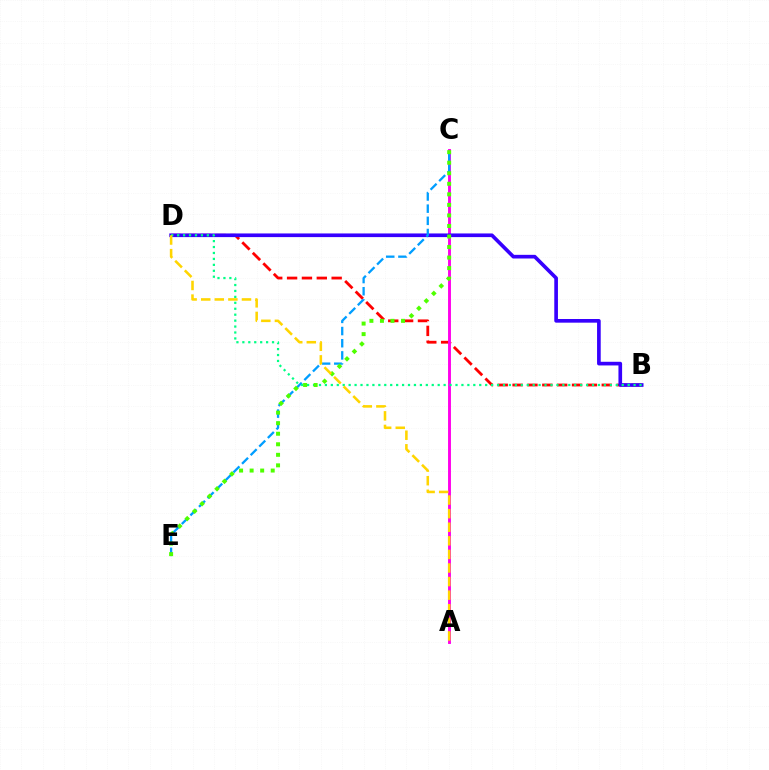{('B', 'D'): [{'color': '#ff0000', 'line_style': 'dashed', 'thickness': 2.02}, {'color': '#3700ff', 'line_style': 'solid', 'thickness': 2.63}, {'color': '#00ff86', 'line_style': 'dotted', 'thickness': 1.61}], ('A', 'C'): [{'color': '#ff00ed', 'line_style': 'solid', 'thickness': 2.09}], ('C', 'E'): [{'color': '#009eff', 'line_style': 'dashed', 'thickness': 1.65}, {'color': '#4fff00', 'line_style': 'dotted', 'thickness': 2.86}], ('A', 'D'): [{'color': '#ffd500', 'line_style': 'dashed', 'thickness': 1.85}]}